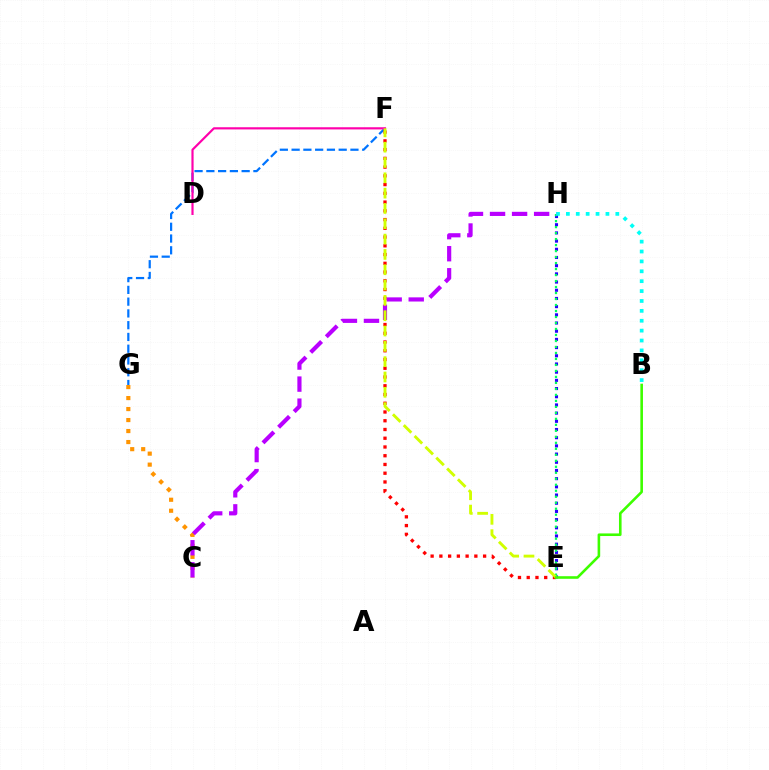{('E', 'H'): [{'color': '#2500ff', 'line_style': 'dotted', 'thickness': 2.23}, {'color': '#00ff5c', 'line_style': 'dotted', 'thickness': 1.63}], ('C', 'G'): [{'color': '#ff9400', 'line_style': 'dotted', 'thickness': 2.99}], ('F', 'G'): [{'color': '#0074ff', 'line_style': 'dashed', 'thickness': 1.6}], ('E', 'F'): [{'color': '#ff0000', 'line_style': 'dotted', 'thickness': 2.38}, {'color': '#d1ff00', 'line_style': 'dashed', 'thickness': 2.08}], ('D', 'F'): [{'color': '#ff00ac', 'line_style': 'solid', 'thickness': 1.57}], ('B', 'H'): [{'color': '#00fff6', 'line_style': 'dotted', 'thickness': 2.69}], ('C', 'H'): [{'color': '#b900ff', 'line_style': 'dashed', 'thickness': 3.0}], ('B', 'E'): [{'color': '#3dff00', 'line_style': 'solid', 'thickness': 1.87}]}